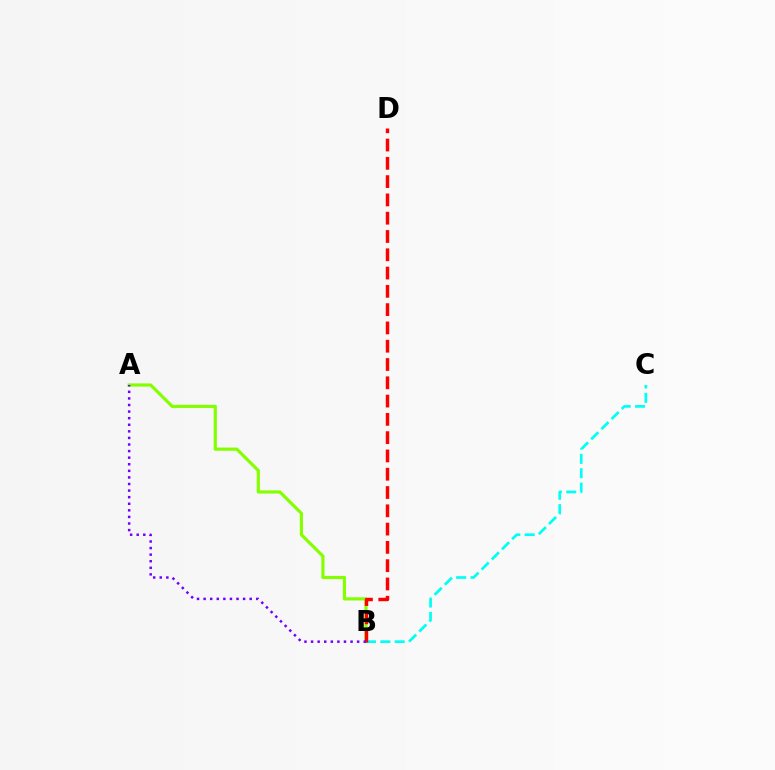{('A', 'B'): [{'color': '#84ff00', 'line_style': 'solid', 'thickness': 2.28}, {'color': '#7200ff', 'line_style': 'dotted', 'thickness': 1.79}], ('B', 'C'): [{'color': '#00fff6', 'line_style': 'dashed', 'thickness': 1.95}], ('B', 'D'): [{'color': '#ff0000', 'line_style': 'dashed', 'thickness': 2.48}]}